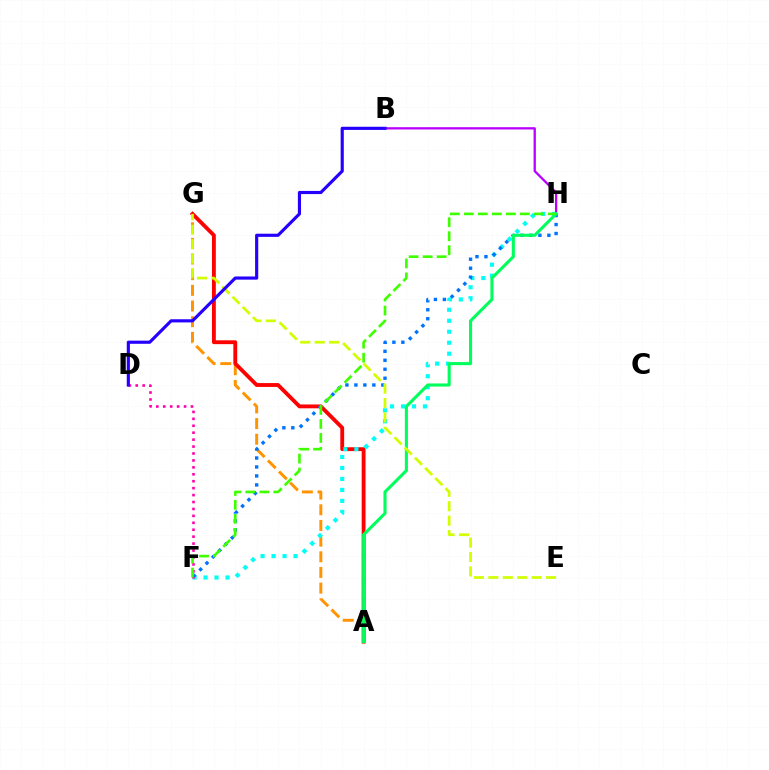{('A', 'G'): [{'color': '#ff9400', 'line_style': 'dashed', 'thickness': 2.13}, {'color': '#ff0000', 'line_style': 'solid', 'thickness': 2.77}], ('F', 'H'): [{'color': '#00fff6', 'line_style': 'dotted', 'thickness': 2.98}, {'color': '#0074ff', 'line_style': 'dotted', 'thickness': 2.44}, {'color': '#3dff00', 'line_style': 'dashed', 'thickness': 1.9}], ('D', 'F'): [{'color': '#ff00ac', 'line_style': 'dotted', 'thickness': 1.88}], ('B', 'H'): [{'color': '#b900ff', 'line_style': 'solid', 'thickness': 1.65}], ('A', 'H'): [{'color': '#00ff5c', 'line_style': 'solid', 'thickness': 2.22}], ('E', 'G'): [{'color': '#d1ff00', 'line_style': 'dashed', 'thickness': 1.96}], ('B', 'D'): [{'color': '#2500ff', 'line_style': 'solid', 'thickness': 2.27}]}